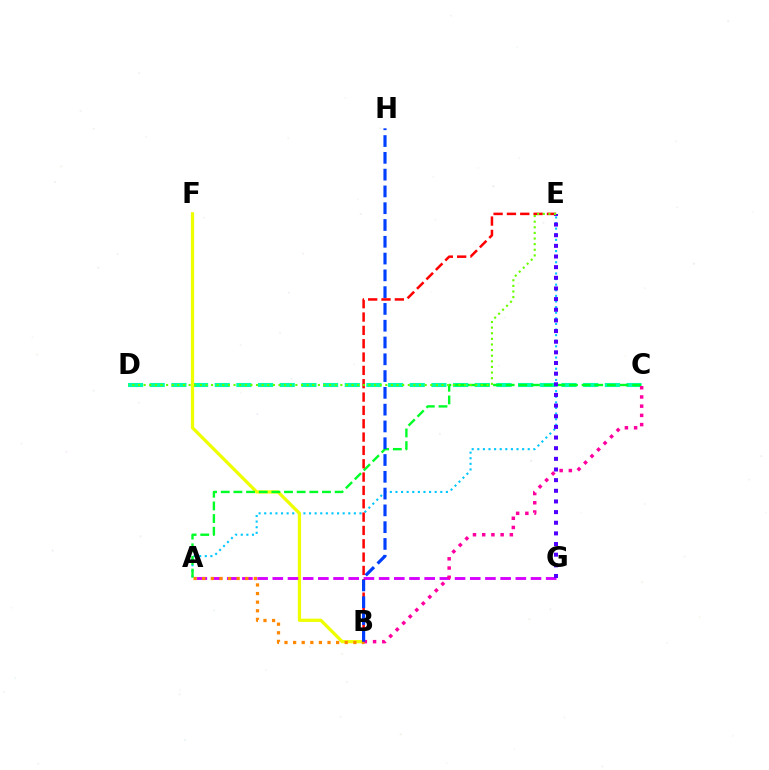{('C', 'D'): [{'color': '#00ffaf', 'line_style': 'dashed', 'thickness': 2.94}], ('A', 'E'): [{'color': '#00c7ff', 'line_style': 'dotted', 'thickness': 1.52}], ('B', 'F'): [{'color': '#eeff00', 'line_style': 'solid', 'thickness': 2.33}], ('A', 'G'): [{'color': '#d600ff', 'line_style': 'dashed', 'thickness': 2.06}], ('A', 'C'): [{'color': '#00ff27', 'line_style': 'dashed', 'thickness': 1.72}], ('B', 'C'): [{'color': '#ff00a0', 'line_style': 'dotted', 'thickness': 2.51}], ('A', 'B'): [{'color': '#ff8800', 'line_style': 'dotted', 'thickness': 2.34}], ('E', 'G'): [{'color': '#4f00ff', 'line_style': 'dotted', 'thickness': 2.89}], ('B', 'E'): [{'color': '#ff0000', 'line_style': 'dashed', 'thickness': 1.81}], ('B', 'H'): [{'color': '#003fff', 'line_style': 'dashed', 'thickness': 2.28}], ('D', 'E'): [{'color': '#66ff00', 'line_style': 'dotted', 'thickness': 1.53}]}